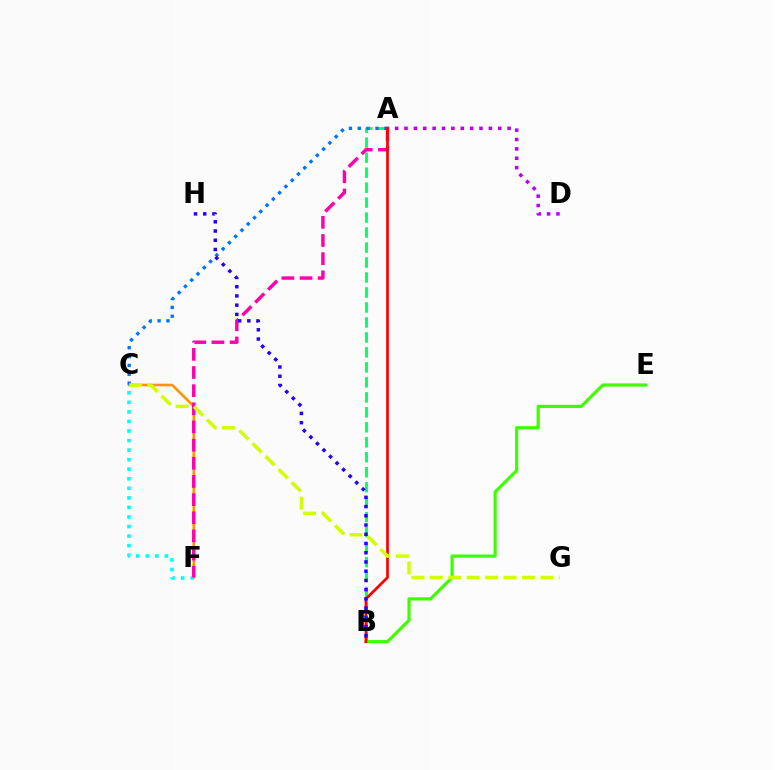{('A', 'B'): [{'color': '#00ff5c', 'line_style': 'dashed', 'thickness': 2.04}, {'color': '#ff0000', 'line_style': 'solid', 'thickness': 1.96}], ('C', 'F'): [{'color': '#ff9400', 'line_style': 'solid', 'thickness': 1.87}, {'color': '#00fff6', 'line_style': 'dotted', 'thickness': 2.6}], ('A', 'C'): [{'color': '#0074ff', 'line_style': 'dotted', 'thickness': 2.41}], ('A', 'F'): [{'color': '#ff00ac', 'line_style': 'dashed', 'thickness': 2.47}], ('B', 'E'): [{'color': '#3dff00', 'line_style': 'solid', 'thickness': 2.29}], ('A', 'D'): [{'color': '#b900ff', 'line_style': 'dotted', 'thickness': 2.55}], ('C', 'G'): [{'color': '#d1ff00', 'line_style': 'dashed', 'thickness': 2.5}], ('B', 'H'): [{'color': '#2500ff', 'line_style': 'dotted', 'thickness': 2.51}]}